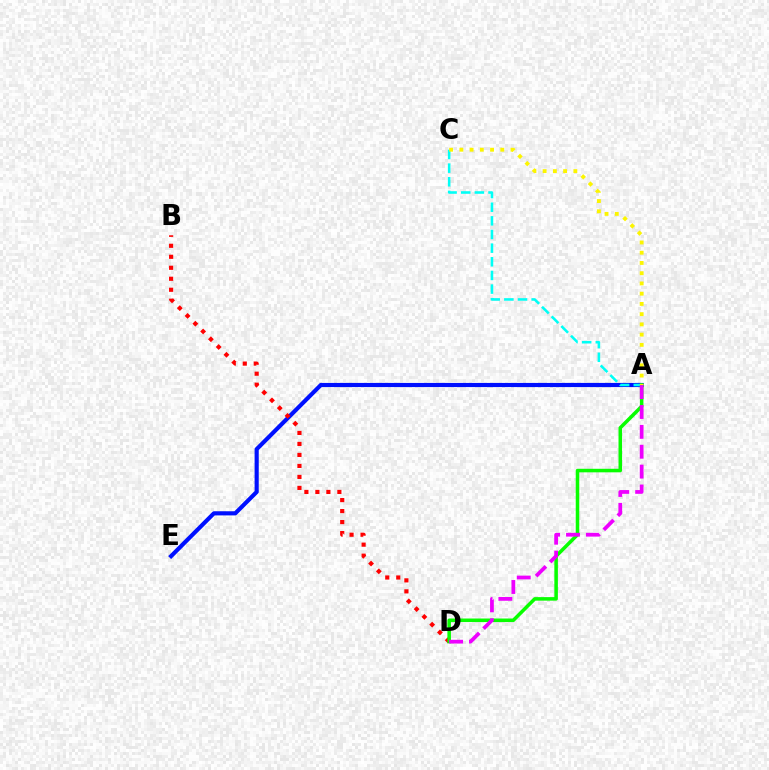{('A', 'E'): [{'color': '#0010ff', 'line_style': 'solid', 'thickness': 2.98}], ('A', 'C'): [{'color': '#00fff6', 'line_style': 'dashed', 'thickness': 1.85}, {'color': '#fcf500', 'line_style': 'dotted', 'thickness': 2.78}], ('B', 'D'): [{'color': '#ff0000', 'line_style': 'dotted', 'thickness': 2.99}], ('A', 'D'): [{'color': '#08ff00', 'line_style': 'solid', 'thickness': 2.55}, {'color': '#ee00ff', 'line_style': 'dashed', 'thickness': 2.7}]}